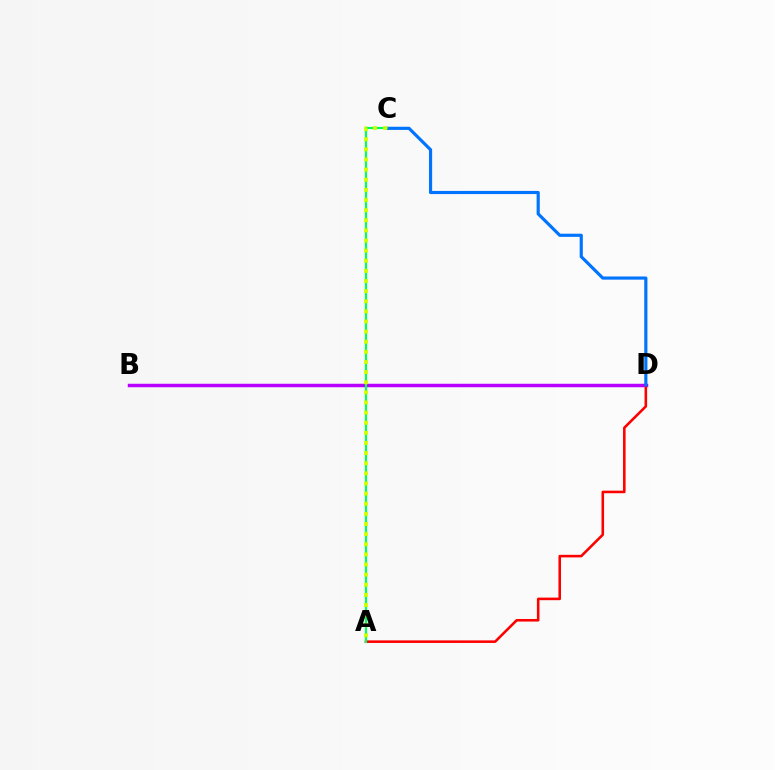{('B', 'D'): [{'color': '#b900ff', 'line_style': 'solid', 'thickness': 2.51}], ('A', 'D'): [{'color': '#ff0000', 'line_style': 'solid', 'thickness': 1.85}], ('C', 'D'): [{'color': '#0074ff', 'line_style': 'solid', 'thickness': 2.28}], ('A', 'C'): [{'color': '#00ff5c', 'line_style': 'solid', 'thickness': 1.56}, {'color': '#d1ff00', 'line_style': 'dotted', 'thickness': 2.75}]}